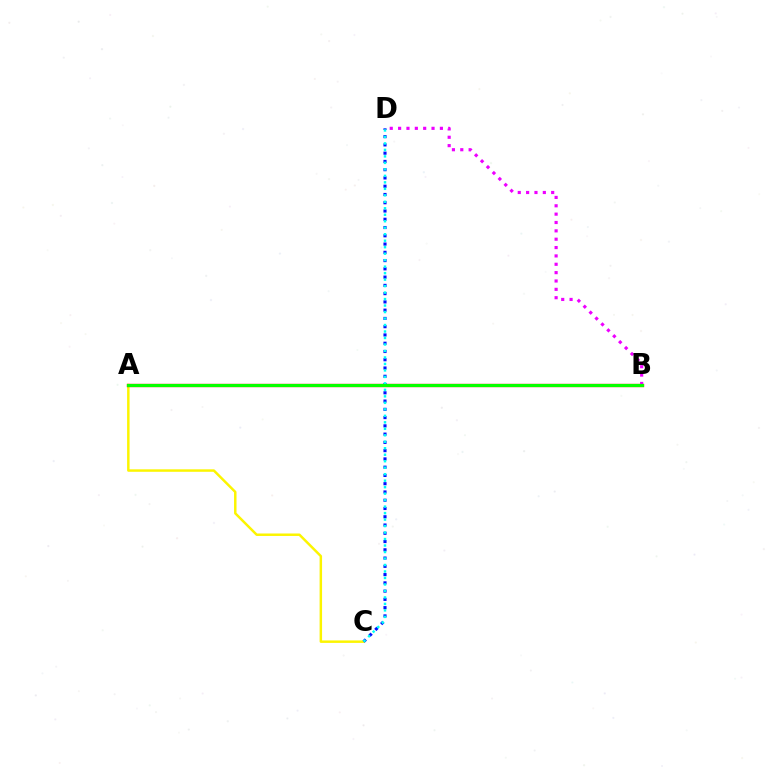{('A', 'C'): [{'color': '#fcf500', 'line_style': 'solid', 'thickness': 1.78}], ('A', 'B'): [{'color': '#ff0000', 'line_style': 'solid', 'thickness': 2.38}, {'color': '#08ff00', 'line_style': 'solid', 'thickness': 2.25}], ('B', 'D'): [{'color': '#ee00ff', 'line_style': 'dotted', 'thickness': 2.27}], ('C', 'D'): [{'color': '#0010ff', 'line_style': 'dotted', 'thickness': 2.25}, {'color': '#00fff6', 'line_style': 'dotted', 'thickness': 1.76}]}